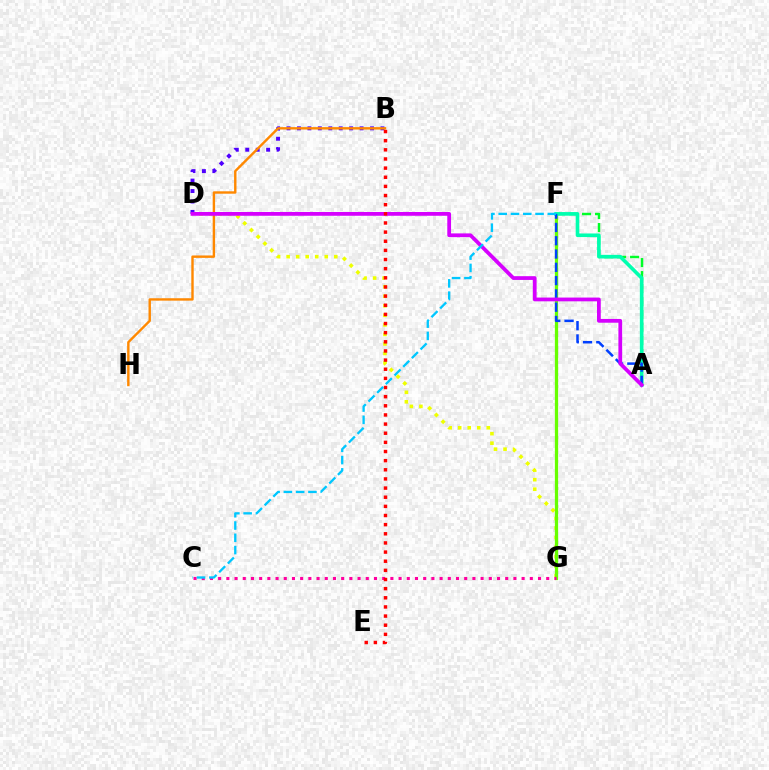{('D', 'G'): [{'color': '#eeff00', 'line_style': 'dotted', 'thickness': 2.59}], ('B', 'D'): [{'color': '#4f00ff', 'line_style': 'dotted', 'thickness': 2.84}], ('F', 'G'): [{'color': '#66ff00', 'line_style': 'solid', 'thickness': 2.34}], ('B', 'H'): [{'color': '#ff8800', 'line_style': 'solid', 'thickness': 1.74}], ('A', 'F'): [{'color': '#00ff27', 'line_style': 'dashed', 'thickness': 1.77}, {'color': '#00ffaf', 'line_style': 'solid', 'thickness': 2.61}, {'color': '#003fff', 'line_style': 'dashed', 'thickness': 1.81}], ('C', 'G'): [{'color': '#ff00a0', 'line_style': 'dotted', 'thickness': 2.23}], ('A', 'D'): [{'color': '#d600ff', 'line_style': 'solid', 'thickness': 2.71}], ('B', 'E'): [{'color': '#ff0000', 'line_style': 'dotted', 'thickness': 2.48}], ('C', 'F'): [{'color': '#00c7ff', 'line_style': 'dashed', 'thickness': 1.67}]}